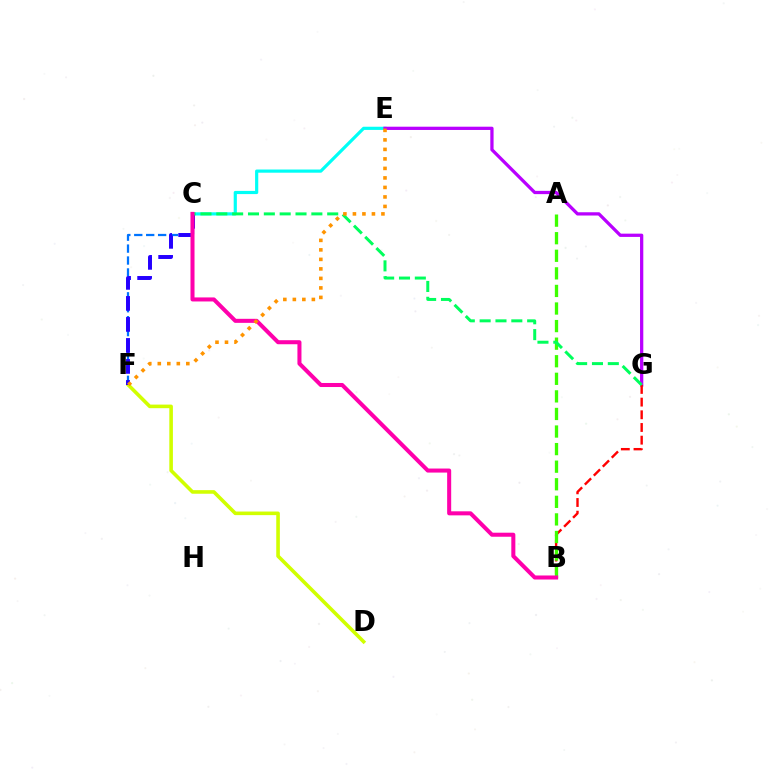{('C', 'E'): [{'color': '#00fff6', 'line_style': 'solid', 'thickness': 2.29}], ('E', 'G'): [{'color': '#b900ff', 'line_style': 'solid', 'thickness': 2.35}], ('B', 'G'): [{'color': '#ff0000', 'line_style': 'dashed', 'thickness': 1.72}], ('C', 'F'): [{'color': '#0074ff', 'line_style': 'dashed', 'thickness': 1.62}, {'color': '#2500ff', 'line_style': 'dashed', 'thickness': 2.85}], ('D', 'F'): [{'color': '#d1ff00', 'line_style': 'solid', 'thickness': 2.59}], ('A', 'B'): [{'color': '#3dff00', 'line_style': 'dashed', 'thickness': 2.39}], ('C', 'G'): [{'color': '#00ff5c', 'line_style': 'dashed', 'thickness': 2.15}], ('B', 'C'): [{'color': '#ff00ac', 'line_style': 'solid', 'thickness': 2.91}], ('E', 'F'): [{'color': '#ff9400', 'line_style': 'dotted', 'thickness': 2.58}]}